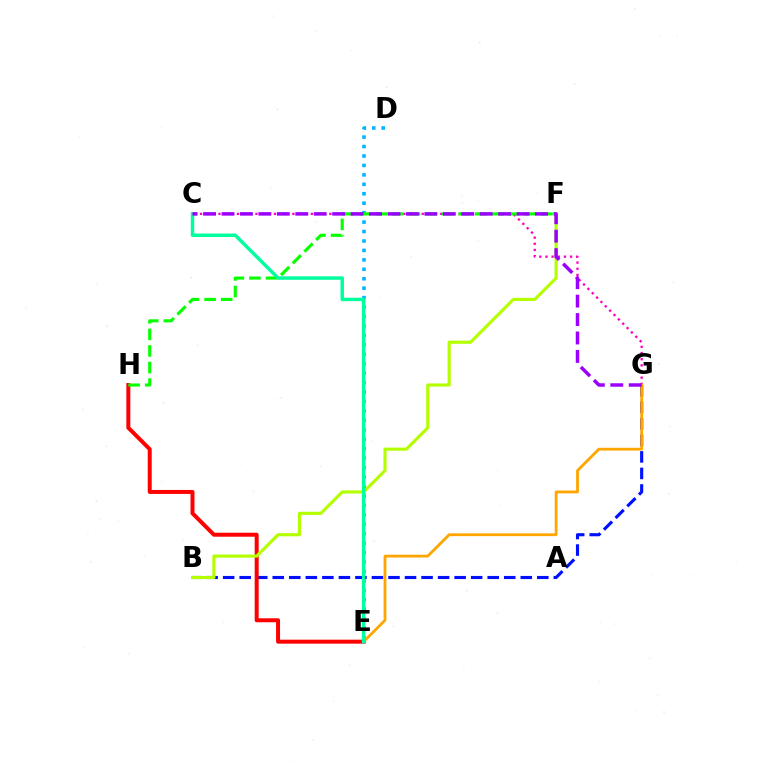{('B', 'G'): [{'color': '#0010ff', 'line_style': 'dashed', 'thickness': 2.25}], ('E', 'H'): [{'color': '#ff0000', 'line_style': 'solid', 'thickness': 2.87}], ('B', 'F'): [{'color': '#b3ff00', 'line_style': 'solid', 'thickness': 2.26}], ('C', 'G'): [{'color': '#ff00bd', 'line_style': 'dotted', 'thickness': 1.67}, {'color': '#9b00ff', 'line_style': 'dashed', 'thickness': 2.51}], ('D', 'E'): [{'color': '#00b5ff', 'line_style': 'dotted', 'thickness': 2.57}], ('E', 'G'): [{'color': '#ffa500', 'line_style': 'solid', 'thickness': 2.01}], ('F', 'H'): [{'color': '#08ff00', 'line_style': 'dashed', 'thickness': 2.25}], ('C', 'E'): [{'color': '#00ff9d', 'line_style': 'solid', 'thickness': 2.5}]}